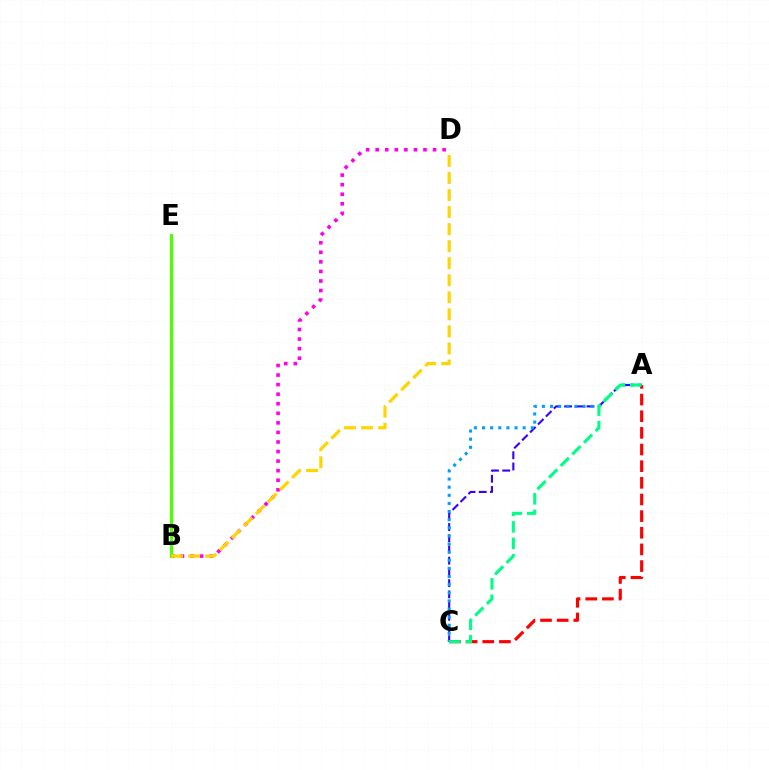{('B', 'D'): [{'color': '#ff00ed', 'line_style': 'dotted', 'thickness': 2.6}, {'color': '#ffd500', 'line_style': 'dashed', 'thickness': 2.32}], ('B', 'E'): [{'color': '#4fff00', 'line_style': 'solid', 'thickness': 2.3}], ('A', 'C'): [{'color': '#3700ff', 'line_style': 'dashed', 'thickness': 1.52}, {'color': '#ff0000', 'line_style': 'dashed', 'thickness': 2.26}, {'color': '#009eff', 'line_style': 'dotted', 'thickness': 2.21}, {'color': '#00ff86', 'line_style': 'dashed', 'thickness': 2.24}]}